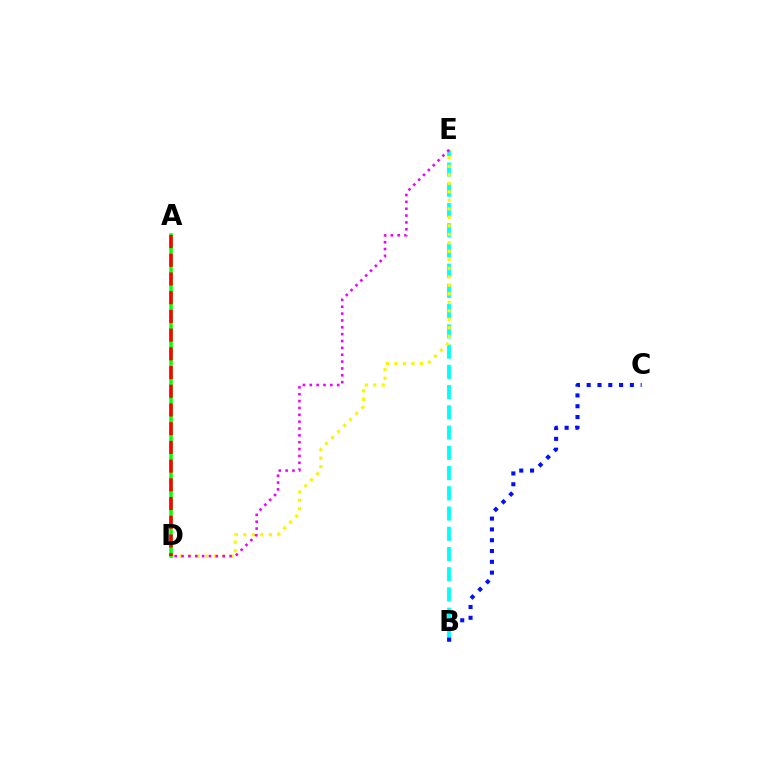{('B', 'E'): [{'color': '#00fff6', 'line_style': 'dashed', 'thickness': 2.75}], ('D', 'E'): [{'color': '#fcf500', 'line_style': 'dotted', 'thickness': 2.31}, {'color': '#ee00ff', 'line_style': 'dotted', 'thickness': 1.86}], ('A', 'D'): [{'color': '#08ff00', 'line_style': 'solid', 'thickness': 2.55}, {'color': '#ff0000', 'line_style': 'dashed', 'thickness': 2.54}], ('B', 'C'): [{'color': '#0010ff', 'line_style': 'dotted', 'thickness': 2.94}]}